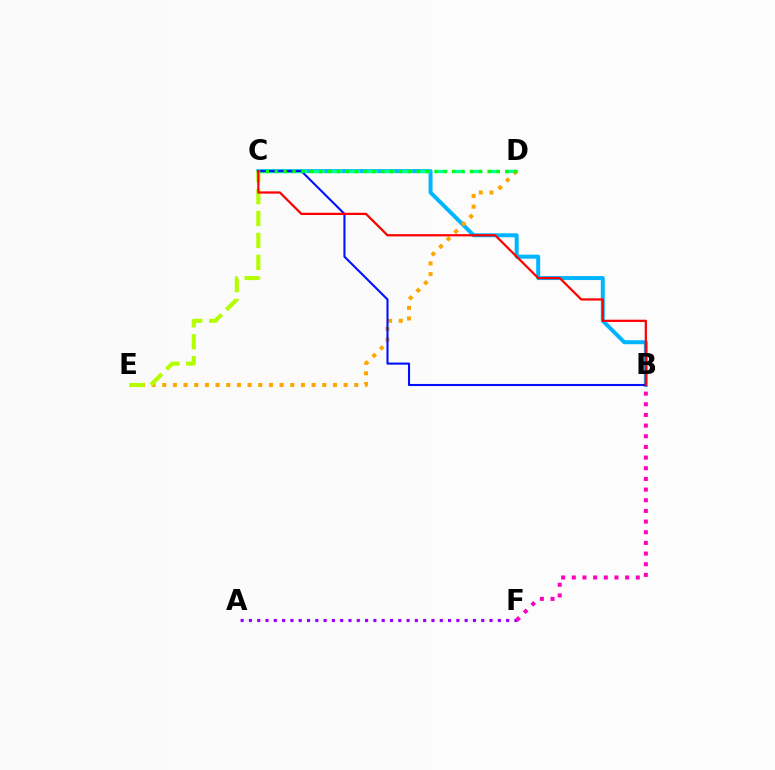{('B', 'C'): [{'color': '#00b5ff', 'line_style': 'solid', 'thickness': 2.87}, {'color': '#0010ff', 'line_style': 'solid', 'thickness': 1.5}, {'color': '#ff0000', 'line_style': 'solid', 'thickness': 1.61}], ('C', 'D'): [{'color': '#00ff9d', 'line_style': 'dashed', 'thickness': 2.38}, {'color': '#08ff00', 'line_style': 'dotted', 'thickness': 2.41}], ('D', 'E'): [{'color': '#ffa500', 'line_style': 'dotted', 'thickness': 2.9}], ('C', 'E'): [{'color': '#b3ff00', 'line_style': 'dashed', 'thickness': 2.98}], ('A', 'F'): [{'color': '#9b00ff', 'line_style': 'dotted', 'thickness': 2.25}], ('B', 'F'): [{'color': '#ff00bd', 'line_style': 'dotted', 'thickness': 2.9}]}